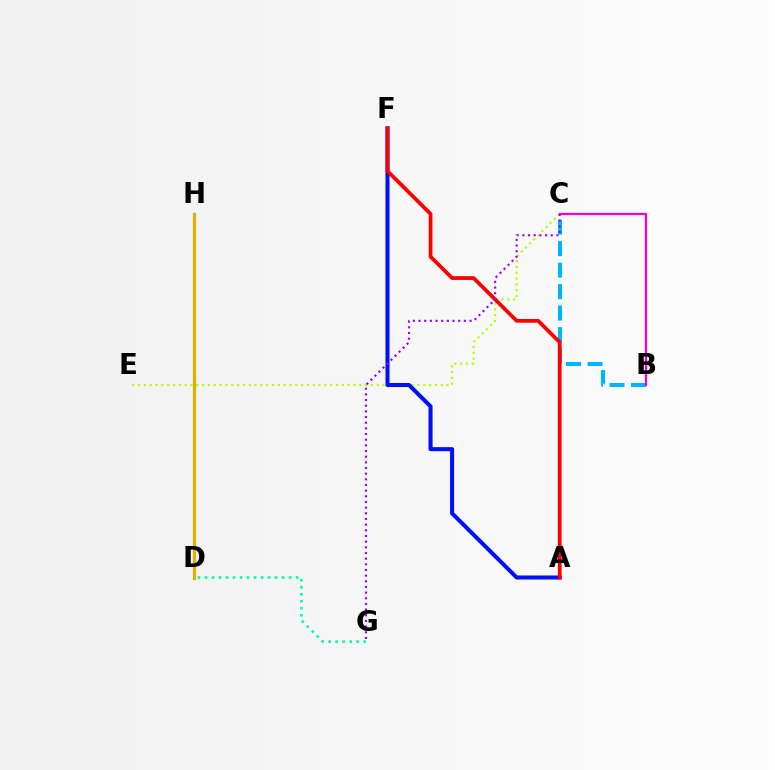{('C', 'E'): [{'color': '#b3ff00', 'line_style': 'dotted', 'thickness': 1.58}], ('D', 'H'): [{'color': '#08ff00', 'line_style': 'solid', 'thickness': 2.32}, {'color': '#ffa500', 'line_style': 'solid', 'thickness': 1.98}], ('A', 'F'): [{'color': '#0010ff', 'line_style': 'solid', 'thickness': 2.91}, {'color': '#ff0000', 'line_style': 'solid', 'thickness': 2.71}], ('B', 'C'): [{'color': '#00b5ff', 'line_style': 'dashed', 'thickness': 2.92}, {'color': '#ff00bd', 'line_style': 'solid', 'thickness': 1.6}], ('C', 'G'): [{'color': '#9b00ff', 'line_style': 'dotted', 'thickness': 1.54}], ('D', 'G'): [{'color': '#00ff9d', 'line_style': 'dotted', 'thickness': 1.9}]}